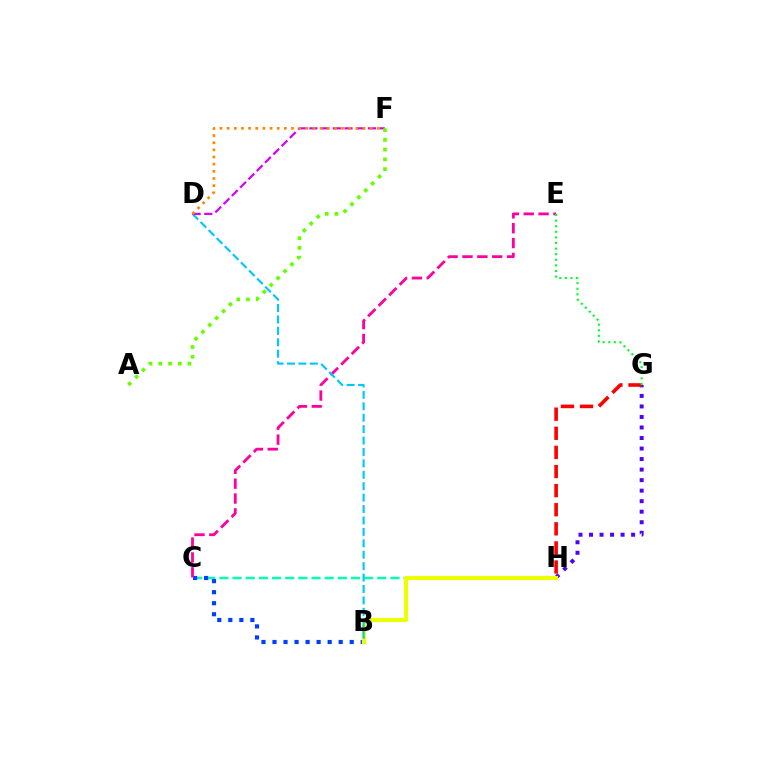{('C', 'H'): [{'color': '#00ffaf', 'line_style': 'dashed', 'thickness': 1.79}], ('G', 'H'): [{'color': '#4f00ff', 'line_style': 'dotted', 'thickness': 2.86}, {'color': '#ff0000', 'line_style': 'dashed', 'thickness': 2.6}], ('B', 'C'): [{'color': '#003fff', 'line_style': 'dotted', 'thickness': 3.0}], ('B', 'H'): [{'color': '#eeff00', 'line_style': 'solid', 'thickness': 2.99}], ('C', 'E'): [{'color': '#ff00a0', 'line_style': 'dashed', 'thickness': 2.02}], ('B', 'D'): [{'color': '#00c7ff', 'line_style': 'dashed', 'thickness': 1.55}], ('D', 'F'): [{'color': '#d600ff', 'line_style': 'dashed', 'thickness': 1.59}, {'color': '#ff8800', 'line_style': 'dotted', 'thickness': 1.94}], ('A', 'F'): [{'color': '#66ff00', 'line_style': 'dotted', 'thickness': 2.65}], ('E', 'G'): [{'color': '#00ff27', 'line_style': 'dotted', 'thickness': 1.52}]}